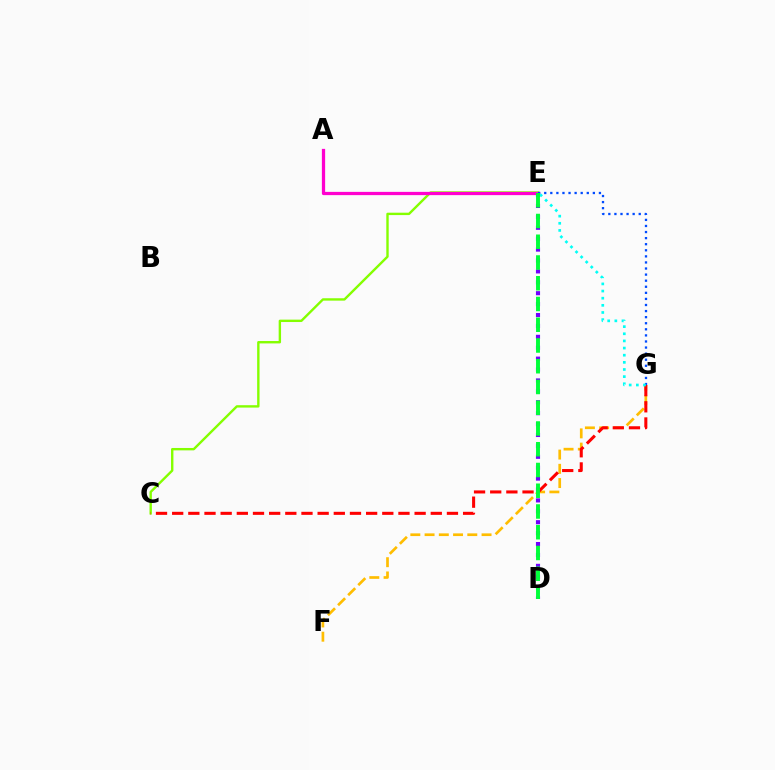{('F', 'G'): [{'color': '#ffbd00', 'line_style': 'dashed', 'thickness': 1.93}], ('D', 'E'): [{'color': '#7200ff', 'line_style': 'dotted', 'thickness': 2.96}, {'color': '#00ff39', 'line_style': 'dashed', 'thickness': 2.82}], ('C', 'E'): [{'color': '#84ff00', 'line_style': 'solid', 'thickness': 1.72}], ('A', 'E'): [{'color': '#ff00cf', 'line_style': 'solid', 'thickness': 2.35}], ('C', 'G'): [{'color': '#ff0000', 'line_style': 'dashed', 'thickness': 2.2}], ('E', 'G'): [{'color': '#004bff', 'line_style': 'dotted', 'thickness': 1.65}, {'color': '#00fff6', 'line_style': 'dotted', 'thickness': 1.94}]}